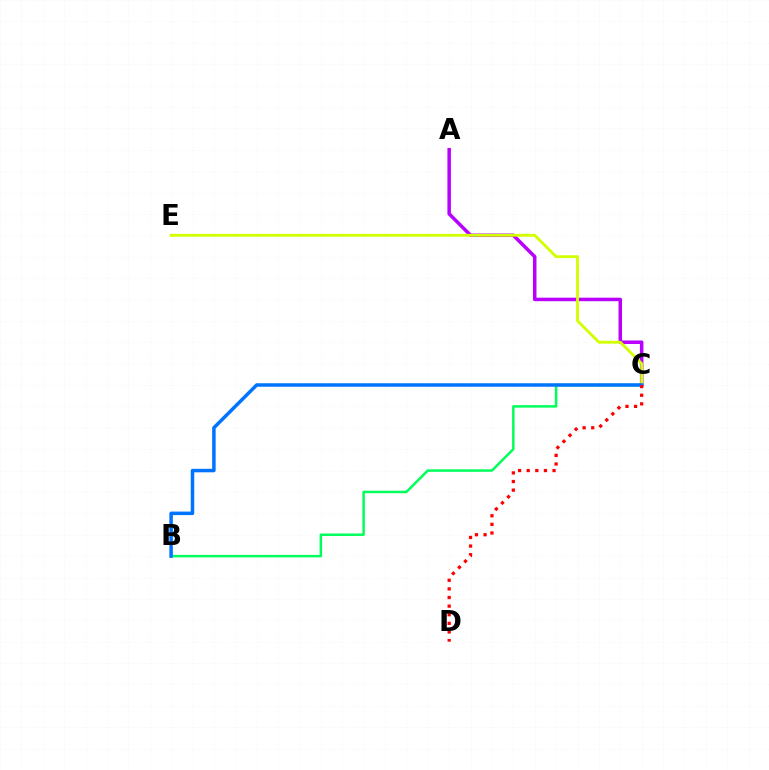{('A', 'C'): [{'color': '#b900ff', 'line_style': 'solid', 'thickness': 2.52}], ('B', 'C'): [{'color': '#00ff5c', 'line_style': 'solid', 'thickness': 1.79}, {'color': '#0074ff', 'line_style': 'solid', 'thickness': 2.52}], ('C', 'E'): [{'color': '#d1ff00', 'line_style': 'solid', 'thickness': 2.05}], ('C', 'D'): [{'color': '#ff0000', 'line_style': 'dotted', 'thickness': 2.34}]}